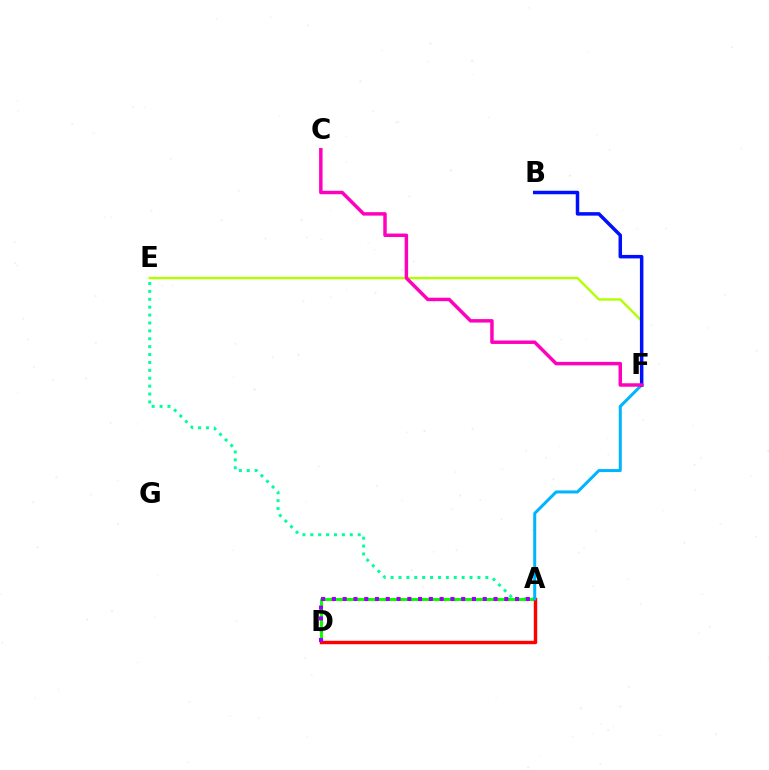{('A', 'D'): [{'color': '#ffa500', 'line_style': 'dotted', 'thickness': 2.37}, {'color': '#08ff00', 'line_style': 'solid', 'thickness': 2.1}, {'color': '#ff0000', 'line_style': 'solid', 'thickness': 2.46}, {'color': '#9b00ff', 'line_style': 'dotted', 'thickness': 2.93}], ('A', 'E'): [{'color': '#00ff9d', 'line_style': 'dotted', 'thickness': 2.15}], ('E', 'F'): [{'color': '#b3ff00', 'line_style': 'solid', 'thickness': 1.73}], ('A', 'F'): [{'color': '#00b5ff', 'line_style': 'solid', 'thickness': 2.17}], ('B', 'F'): [{'color': '#0010ff', 'line_style': 'solid', 'thickness': 2.51}], ('C', 'F'): [{'color': '#ff00bd', 'line_style': 'solid', 'thickness': 2.49}]}